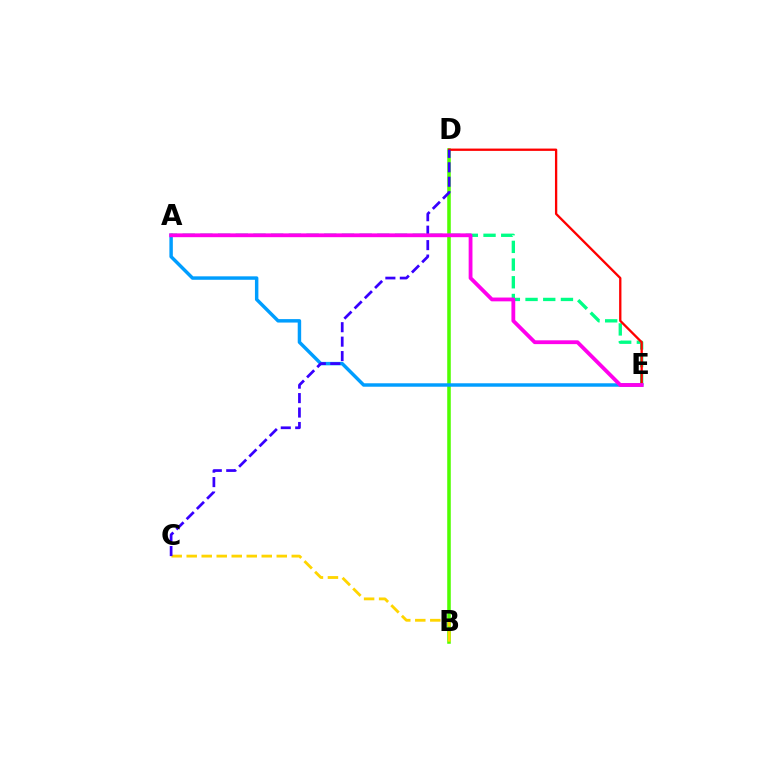{('B', 'D'): [{'color': '#4fff00', 'line_style': 'solid', 'thickness': 2.56}], ('A', 'E'): [{'color': '#009eff', 'line_style': 'solid', 'thickness': 2.48}, {'color': '#00ff86', 'line_style': 'dashed', 'thickness': 2.4}, {'color': '#ff00ed', 'line_style': 'solid', 'thickness': 2.74}], ('B', 'C'): [{'color': '#ffd500', 'line_style': 'dashed', 'thickness': 2.04}], ('D', 'E'): [{'color': '#ff0000', 'line_style': 'solid', 'thickness': 1.67}], ('C', 'D'): [{'color': '#3700ff', 'line_style': 'dashed', 'thickness': 1.96}]}